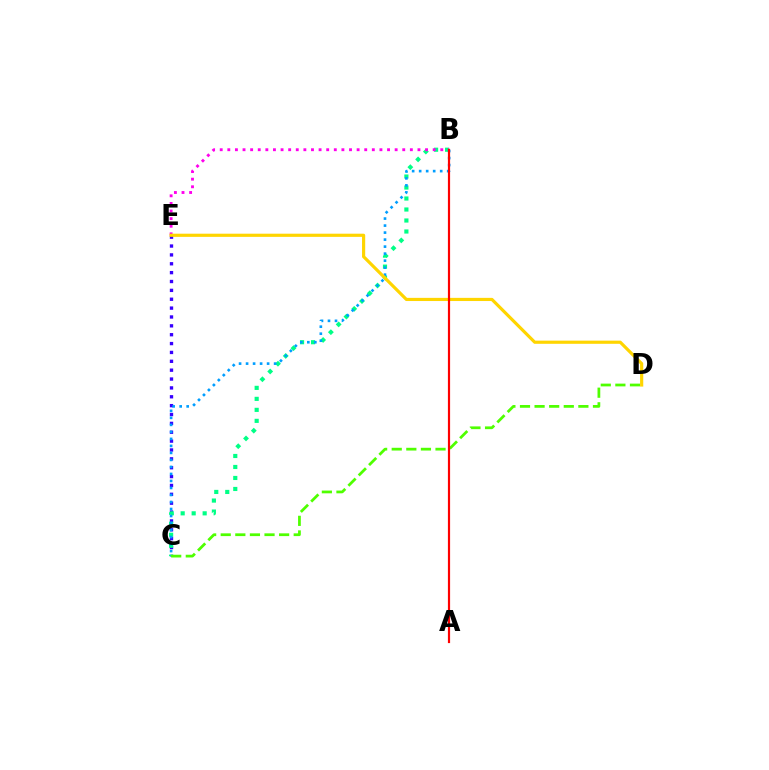{('C', 'E'): [{'color': '#3700ff', 'line_style': 'dotted', 'thickness': 2.41}], ('B', 'C'): [{'color': '#00ff86', 'line_style': 'dotted', 'thickness': 2.99}, {'color': '#009eff', 'line_style': 'dotted', 'thickness': 1.9}], ('B', 'E'): [{'color': '#ff00ed', 'line_style': 'dotted', 'thickness': 2.07}], ('C', 'D'): [{'color': '#4fff00', 'line_style': 'dashed', 'thickness': 1.98}], ('D', 'E'): [{'color': '#ffd500', 'line_style': 'solid', 'thickness': 2.28}], ('A', 'B'): [{'color': '#ff0000', 'line_style': 'solid', 'thickness': 1.58}]}